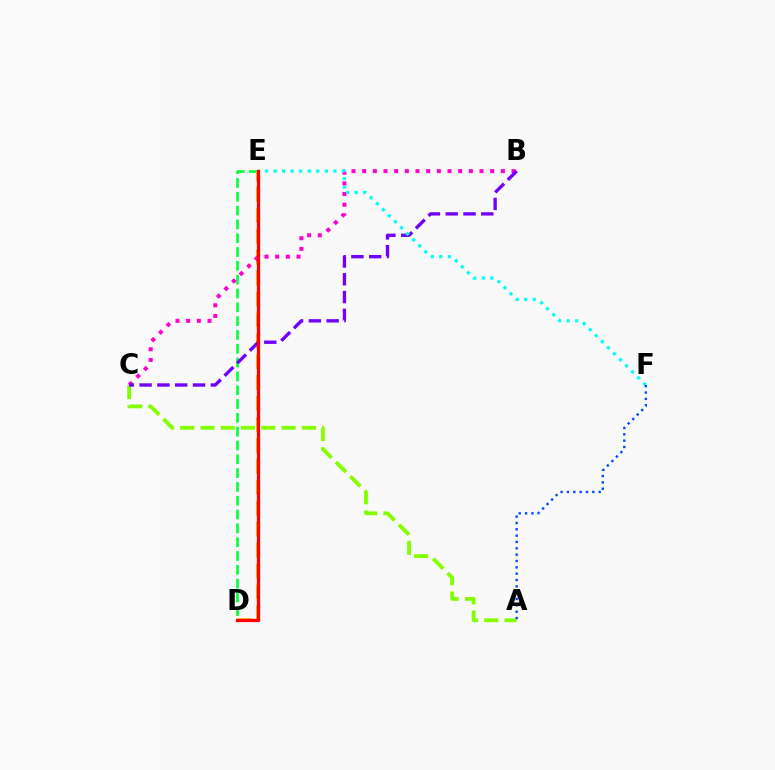{('A', 'C'): [{'color': '#84ff00', 'line_style': 'dashed', 'thickness': 2.76}], ('D', 'E'): [{'color': '#00ff39', 'line_style': 'dashed', 'thickness': 1.88}, {'color': '#ffbd00', 'line_style': 'dashed', 'thickness': 2.84}, {'color': '#ff0000', 'line_style': 'solid', 'thickness': 2.35}], ('B', 'C'): [{'color': '#ff00cf', 'line_style': 'dotted', 'thickness': 2.9}, {'color': '#7200ff', 'line_style': 'dashed', 'thickness': 2.42}], ('E', 'F'): [{'color': '#00fff6', 'line_style': 'dotted', 'thickness': 2.32}], ('A', 'F'): [{'color': '#004bff', 'line_style': 'dotted', 'thickness': 1.72}]}